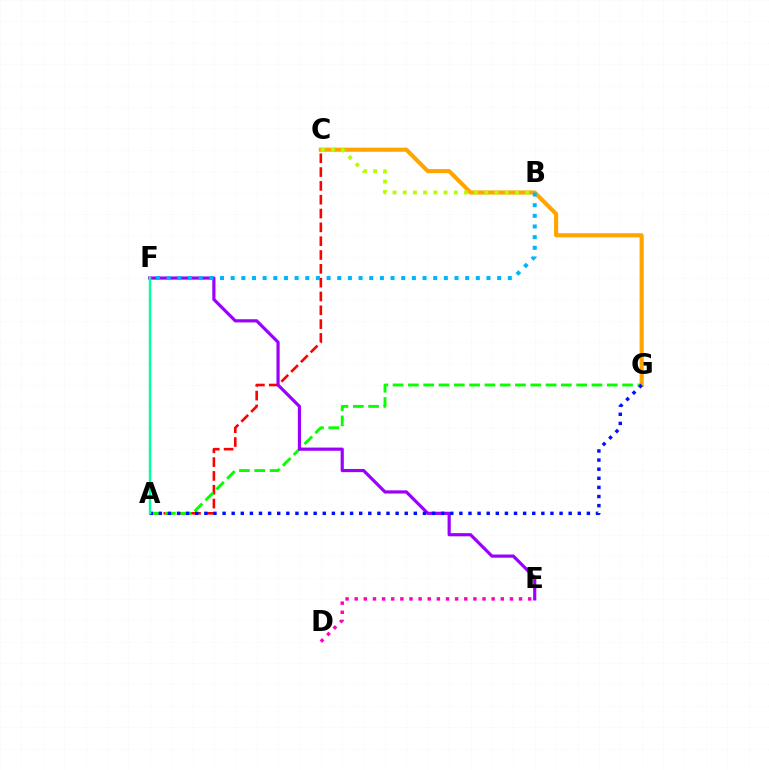{('C', 'G'): [{'color': '#ffa500', 'line_style': 'solid', 'thickness': 2.97}], ('A', 'C'): [{'color': '#ff0000', 'line_style': 'dashed', 'thickness': 1.88}], ('A', 'G'): [{'color': '#08ff00', 'line_style': 'dashed', 'thickness': 2.08}, {'color': '#0010ff', 'line_style': 'dotted', 'thickness': 2.47}], ('E', 'F'): [{'color': '#9b00ff', 'line_style': 'solid', 'thickness': 2.29}], ('B', 'F'): [{'color': '#00b5ff', 'line_style': 'dotted', 'thickness': 2.9}], ('B', 'C'): [{'color': '#b3ff00', 'line_style': 'dotted', 'thickness': 2.77}], ('A', 'F'): [{'color': '#00ff9d', 'line_style': 'solid', 'thickness': 1.74}], ('D', 'E'): [{'color': '#ff00bd', 'line_style': 'dotted', 'thickness': 2.48}]}